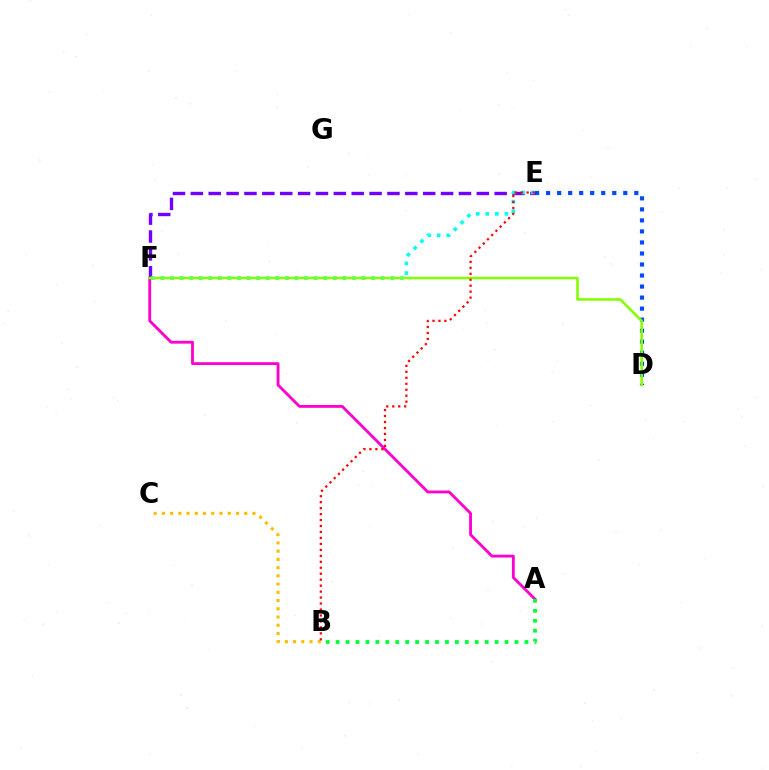{('A', 'F'): [{'color': '#ff00cf', 'line_style': 'solid', 'thickness': 2.04}], ('B', 'C'): [{'color': '#ffbd00', 'line_style': 'dotted', 'thickness': 2.24}], ('A', 'B'): [{'color': '#00ff39', 'line_style': 'dotted', 'thickness': 2.7}], ('D', 'E'): [{'color': '#004bff', 'line_style': 'dotted', 'thickness': 3.0}], ('E', 'F'): [{'color': '#7200ff', 'line_style': 'dashed', 'thickness': 2.43}, {'color': '#00fff6', 'line_style': 'dotted', 'thickness': 2.6}], ('D', 'F'): [{'color': '#84ff00', 'line_style': 'solid', 'thickness': 1.85}], ('B', 'E'): [{'color': '#ff0000', 'line_style': 'dotted', 'thickness': 1.62}]}